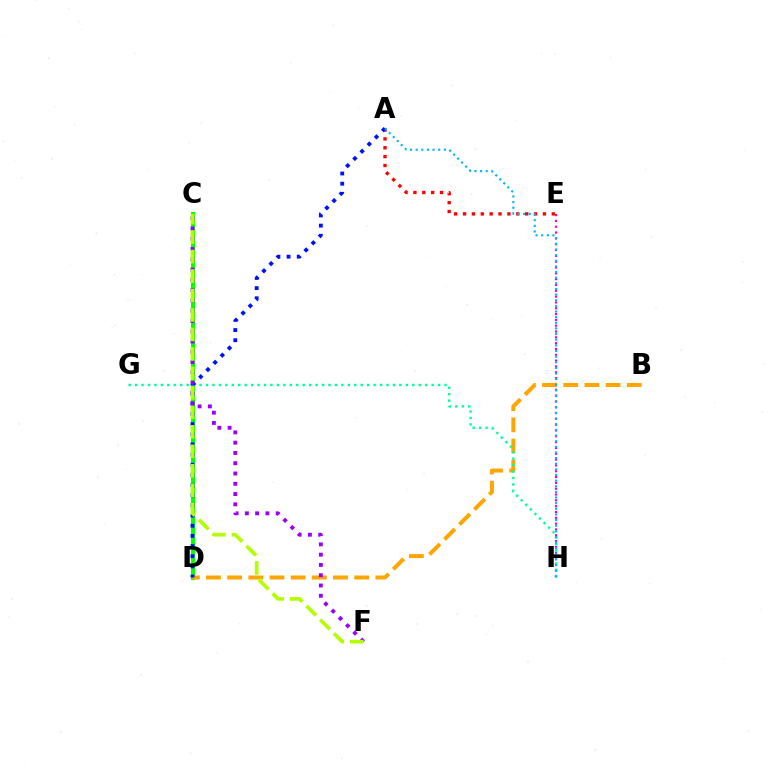{('E', 'H'): [{'color': '#ff00bd', 'line_style': 'dotted', 'thickness': 1.58}], ('C', 'D'): [{'color': '#08ff00', 'line_style': 'solid', 'thickness': 2.93}], ('A', 'E'): [{'color': '#ff0000', 'line_style': 'dotted', 'thickness': 2.41}], ('B', 'D'): [{'color': '#ffa500', 'line_style': 'dashed', 'thickness': 2.88}], ('G', 'H'): [{'color': '#00ff9d', 'line_style': 'dotted', 'thickness': 1.75}], ('A', 'D'): [{'color': '#0010ff', 'line_style': 'dotted', 'thickness': 2.76}], ('C', 'F'): [{'color': '#9b00ff', 'line_style': 'dotted', 'thickness': 2.79}, {'color': '#b3ff00', 'line_style': 'dashed', 'thickness': 2.65}], ('A', 'H'): [{'color': '#00b5ff', 'line_style': 'dotted', 'thickness': 1.53}]}